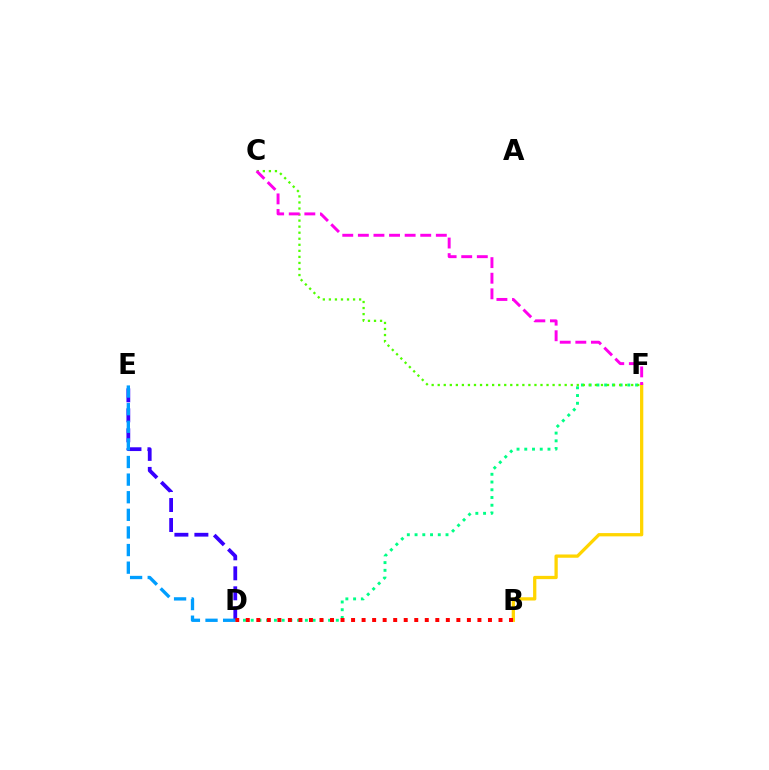{('B', 'F'): [{'color': '#ffd500', 'line_style': 'solid', 'thickness': 2.35}], ('D', 'F'): [{'color': '#00ff86', 'line_style': 'dotted', 'thickness': 2.1}], ('D', 'E'): [{'color': '#3700ff', 'line_style': 'dashed', 'thickness': 2.72}, {'color': '#009eff', 'line_style': 'dashed', 'thickness': 2.39}], ('B', 'D'): [{'color': '#ff0000', 'line_style': 'dotted', 'thickness': 2.86}], ('C', 'F'): [{'color': '#4fff00', 'line_style': 'dotted', 'thickness': 1.64}, {'color': '#ff00ed', 'line_style': 'dashed', 'thickness': 2.12}]}